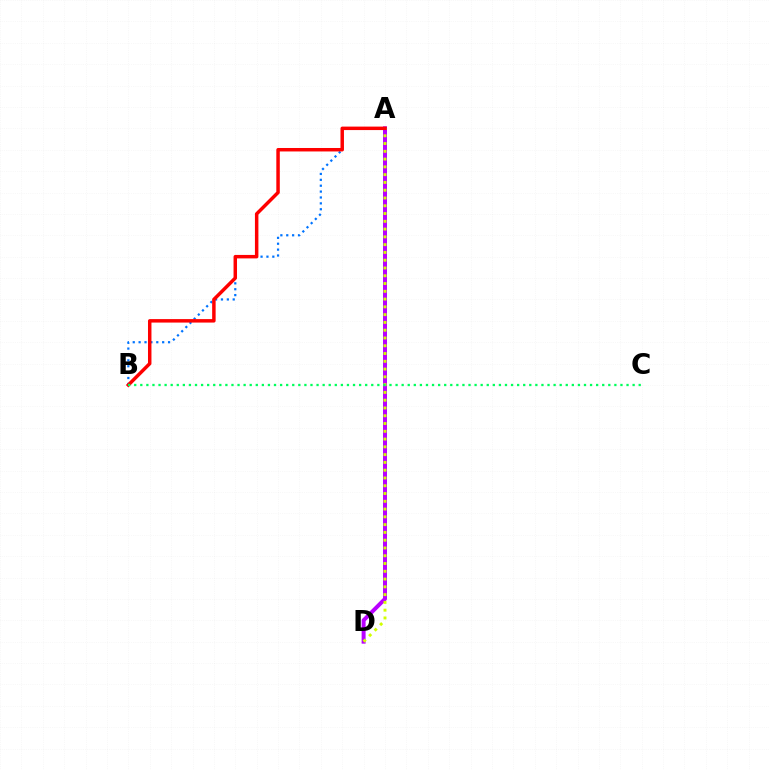{('A', 'D'): [{'color': '#b900ff', 'line_style': 'solid', 'thickness': 2.87}, {'color': '#d1ff00', 'line_style': 'dotted', 'thickness': 2.11}], ('A', 'B'): [{'color': '#0074ff', 'line_style': 'dotted', 'thickness': 1.6}, {'color': '#ff0000', 'line_style': 'solid', 'thickness': 2.5}], ('B', 'C'): [{'color': '#00ff5c', 'line_style': 'dotted', 'thickness': 1.65}]}